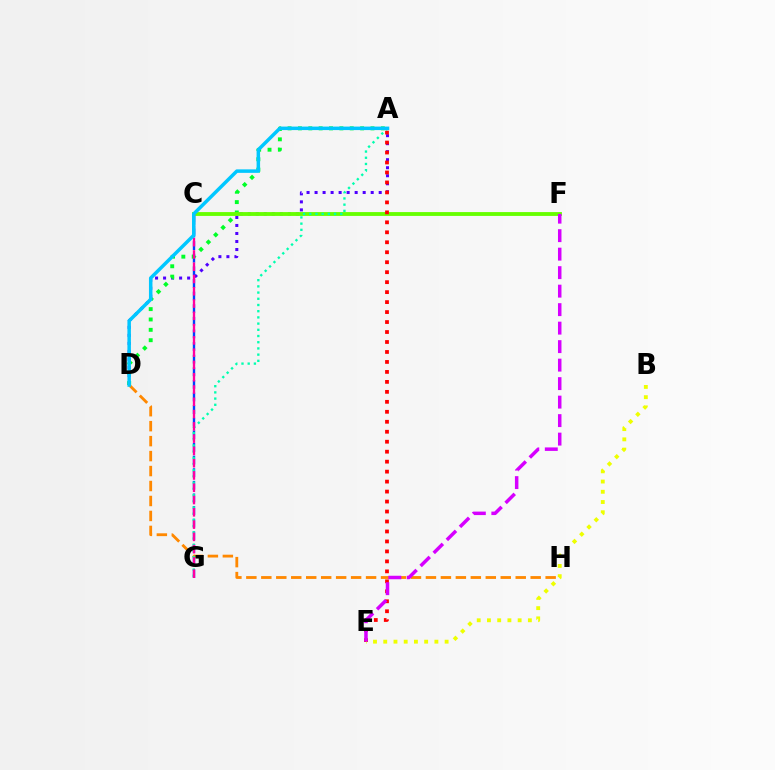{('A', 'D'): [{'color': '#4f00ff', 'line_style': 'dotted', 'thickness': 2.18}, {'color': '#00ff27', 'line_style': 'dotted', 'thickness': 2.82}, {'color': '#00c7ff', 'line_style': 'solid', 'thickness': 2.52}], ('C', 'G'): [{'color': '#003fff', 'line_style': 'dashed', 'thickness': 1.71}, {'color': '#ff00a0', 'line_style': 'dashed', 'thickness': 1.67}], ('C', 'F'): [{'color': '#66ff00', 'line_style': 'solid', 'thickness': 2.76}], ('A', 'E'): [{'color': '#ff0000', 'line_style': 'dotted', 'thickness': 2.71}], ('D', 'H'): [{'color': '#ff8800', 'line_style': 'dashed', 'thickness': 2.03}], ('A', 'G'): [{'color': '#00ffaf', 'line_style': 'dotted', 'thickness': 1.69}], ('B', 'E'): [{'color': '#eeff00', 'line_style': 'dotted', 'thickness': 2.78}], ('E', 'F'): [{'color': '#d600ff', 'line_style': 'dashed', 'thickness': 2.51}]}